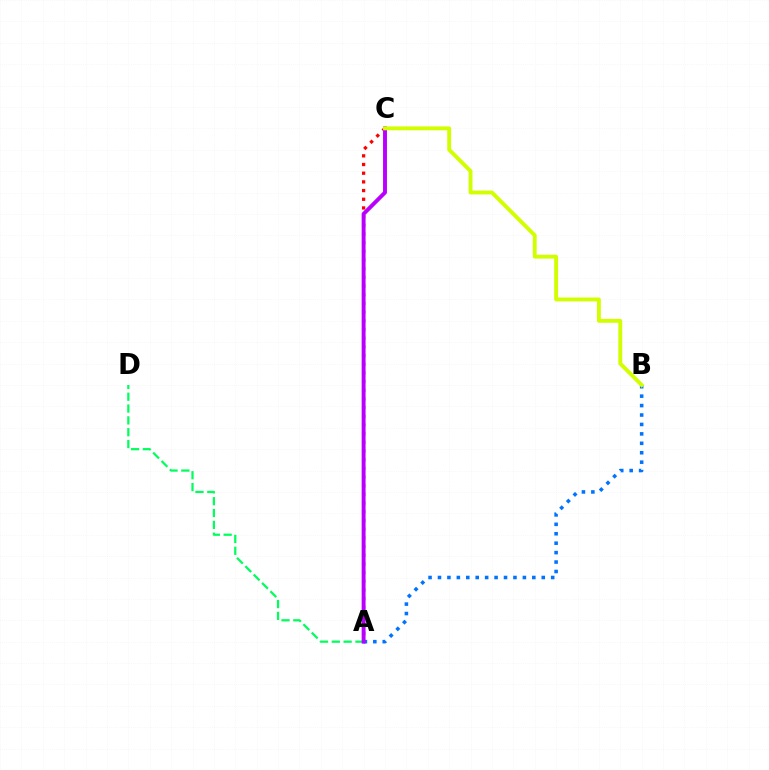{('A', 'C'): [{'color': '#ff0000', 'line_style': 'dotted', 'thickness': 2.36}, {'color': '#b900ff', 'line_style': 'solid', 'thickness': 2.82}], ('A', 'D'): [{'color': '#00ff5c', 'line_style': 'dashed', 'thickness': 1.61}], ('A', 'B'): [{'color': '#0074ff', 'line_style': 'dotted', 'thickness': 2.56}], ('B', 'C'): [{'color': '#d1ff00', 'line_style': 'solid', 'thickness': 2.79}]}